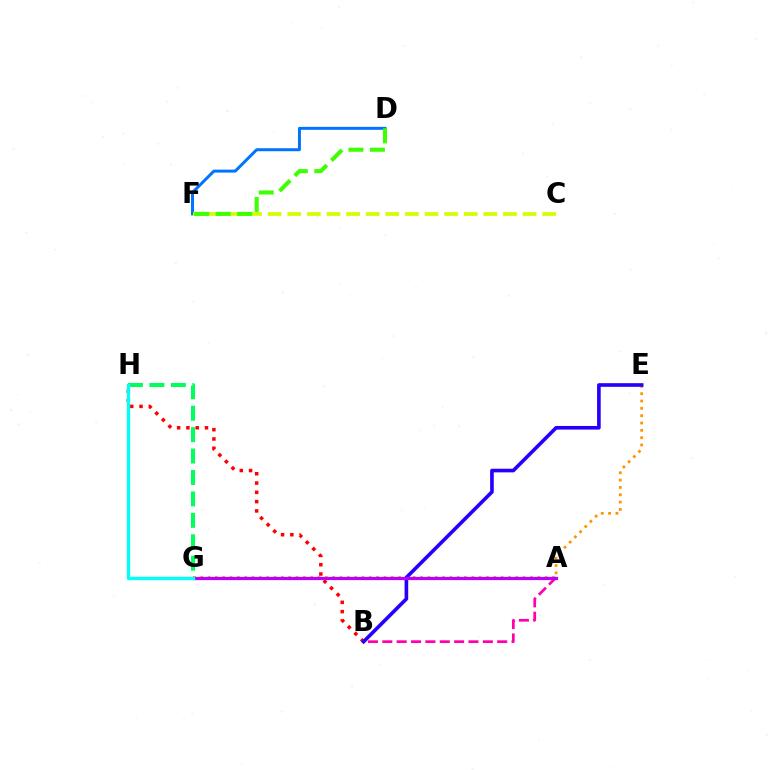{('D', 'F'): [{'color': '#0074ff', 'line_style': 'solid', 'thickness': 2.15}, {'color': '#3dff00', 'line_style': 'dashed', 'thickness': 2.92}], ('C', 'F'): [{'color': '#d1ff00', 'line_style': 'dashed', 'thickness': 2.66}], ('G', 'H'): [{'color': '#00ff5c', 'line_style': 'dashed', 'thickness': 2.91}, {'color': '#00fff6', 'line_style': 'solid', 'thickness': 2.41}], ('A', 'B'): [{'color': '#ff00ac', 'line_style': 'dashed', 'thickness': 1.95}], ('E', 'G'): [{'color': '#ff9400', 'line_style': 'dotted', 'thickness': 1.99}], ('B', 'H'): [{'color': '#ff0000', 'line_style': 'dotted', 'thickness': 2.52}], ('B', 'E'): [{'color': '#2500ff', 'line_style': 'solid', 'thickness': 2.61}], ('A', 'G'): [{'color': '#b900ff', 'line_style': 'solid', 'thickness': 2.33}]}